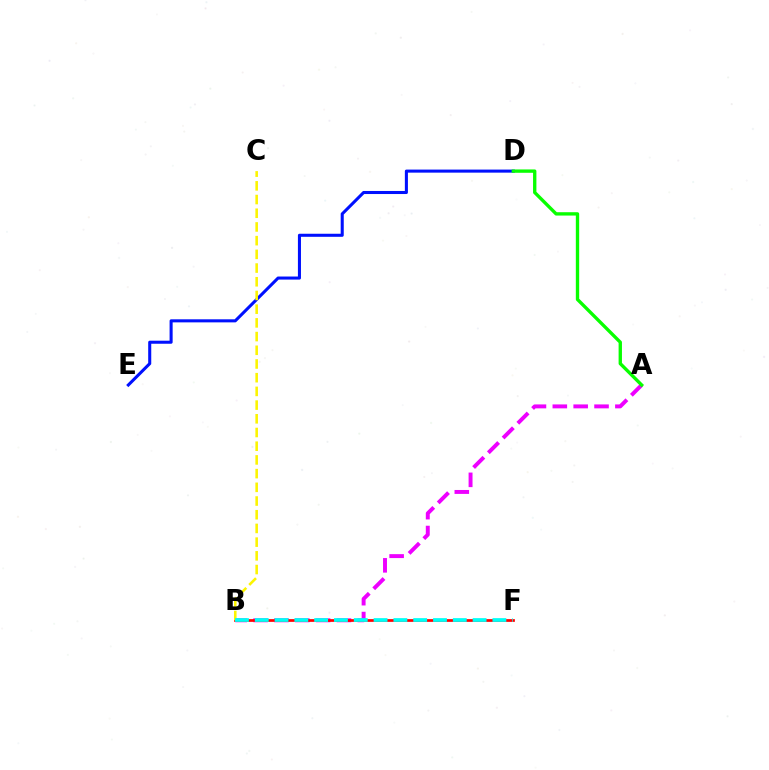{('A', 'B'): [{'color': '#ee00ff', 'line_style': 'dashed', 'thickness': 2.83}], ('D', 'E'): [{'color': '#0010ff', 'line_style': 'solid', 'thickness': 2.2}], ('B', 'F'): [{'color': '#ff0000', 'line_style': 'solid', 'thickness': 1.95}, {'color': '#00fff6', 'line_style': 'dashed', 'thickness': 2.69}], ('B', 'C'): [{'color': '#fcf500', 'line_style': 'dashed', 'thickness': 1.86}], ('A', 'D'): [{'color': '#08ff00', 'line_style': 'solid', 'thickness': 2.41}]}